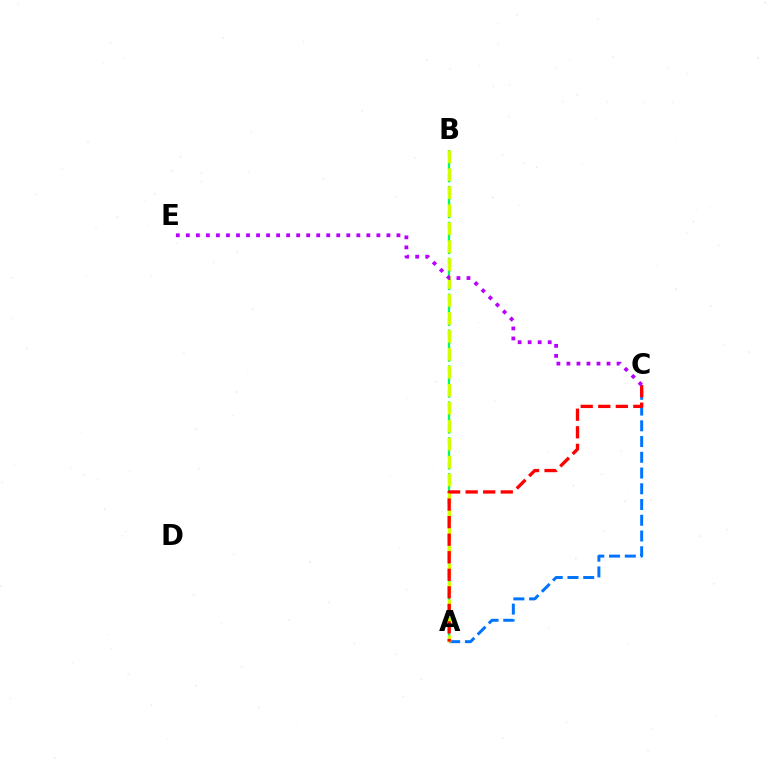{('A', 'C'): [{'color': '#0074ff', 'line_style': 'dashed', 'thickness': 2.14}, {'color': '#ff0000', 'line_style': 'dashed', 'thickness': 2.38}], ('A', 'B'): [{'color': '#00ff5c', 'line_style': 'dashed', 'thickness': 1.63}, {'color': '#d1ff00', 'line_style': 'dashed', 'thickness': 2.44}], ('C', 'E'): [{'color': '#b900ff', 'line_style': 'dotted', 'thickness': 2.72}]}